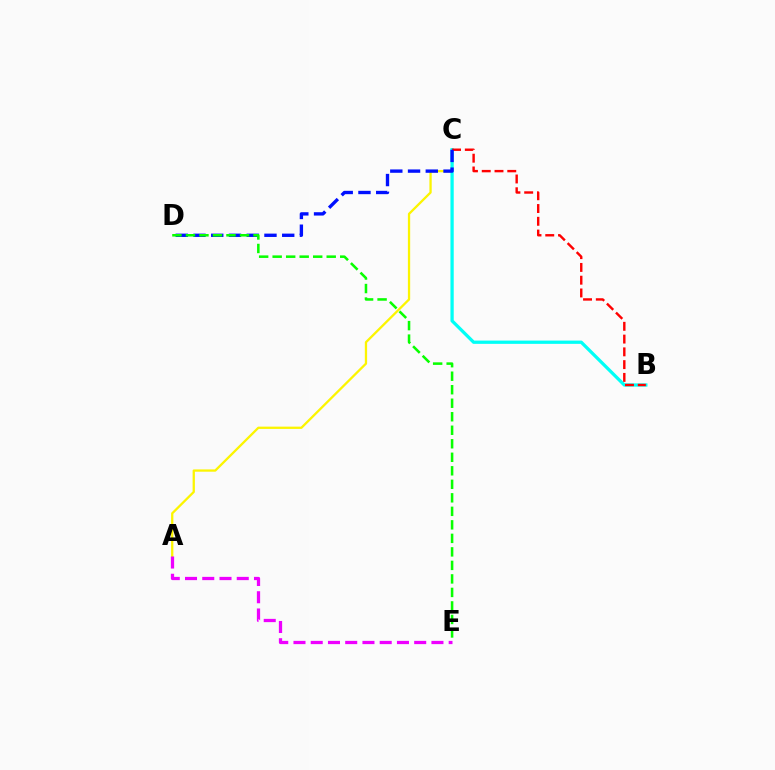{('A', 'C'): [{'color': '#fcf500', 'line_style': 'solid', 'thickness': 1.65}], ('B', 'C'): [{'color': '#00fff6', 'line_style': 'solid', 'thickness': 2.35}, {'color': '#ff0000', 'line_style': 'dashed', 'thickness': 1.73}], ('C', 'D'): [{'color': '#0010ff', 'line_style': 'dashed', 'thickness': 2.41}], ('A', 'E'): [{'color': '#ee00ff', 'line_style': 'dashed', 'thickness': 2.34}], ('D', 'E'): [{'color': '#08ff00', 'line_style': 'dashed', 'thickness': 1.84}]}